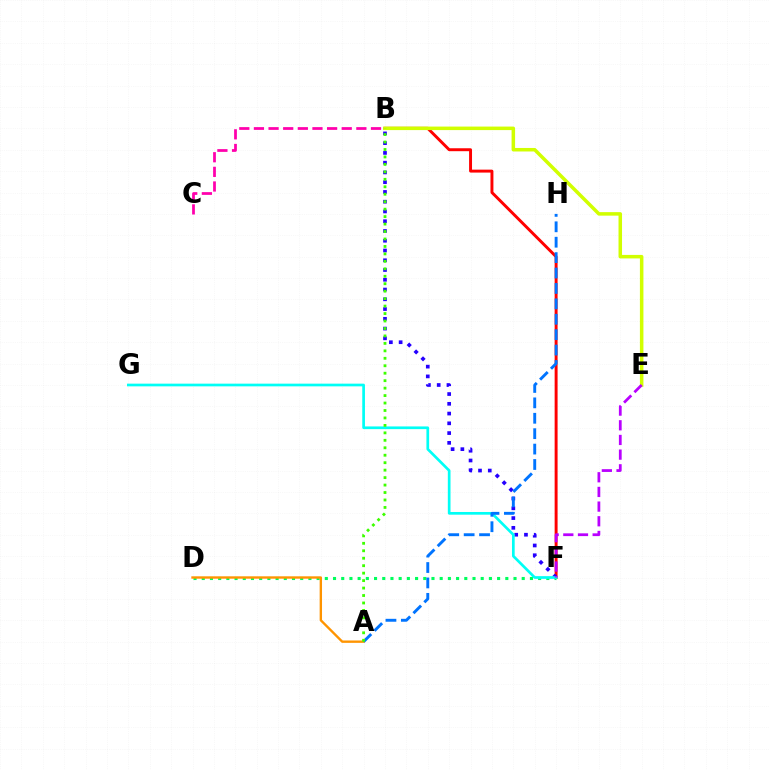{('B', 'F'): [{'color': '#ff0000', 'line_style': 'solid', 'thickness': 2.12}, {'color': '#2500ff', 'line_style': 'dotted', 'thickness': 2.65}], ('B', 'E'): [{'color': '#d1ff00', 'line_style': 'solid', 'thickness': 2.53}], ('B', 'C'): [{'color': '#ff00ac', 'line_style': 'dashed', 'thickness': 1.99}], ('D', 'F'): [{'color': '#00ff5c', 'line_style': 'dotted', 'thickness': 2.23}], ('A', 'D'): [{'color': '#ff9400', 'line_style': 'solid', 'thickness': 1.71}], ('F', 'G'): [{'color': '#00fff6', 'line_style': 'solid', 'thickness': 1.94}], ('A', 'H'): [{'color': '#0074ff', 'line_style': 'dashed', 'thickness': 2.09}], ('A', 'B'): [{'color': '#3dff00', 'line_style': 'dotted', 'thickness': 2.03}], ('E', 'F'): [{'color': '#b900ff', 'line_style': 'dashed', 'thickness': 1.99}]}